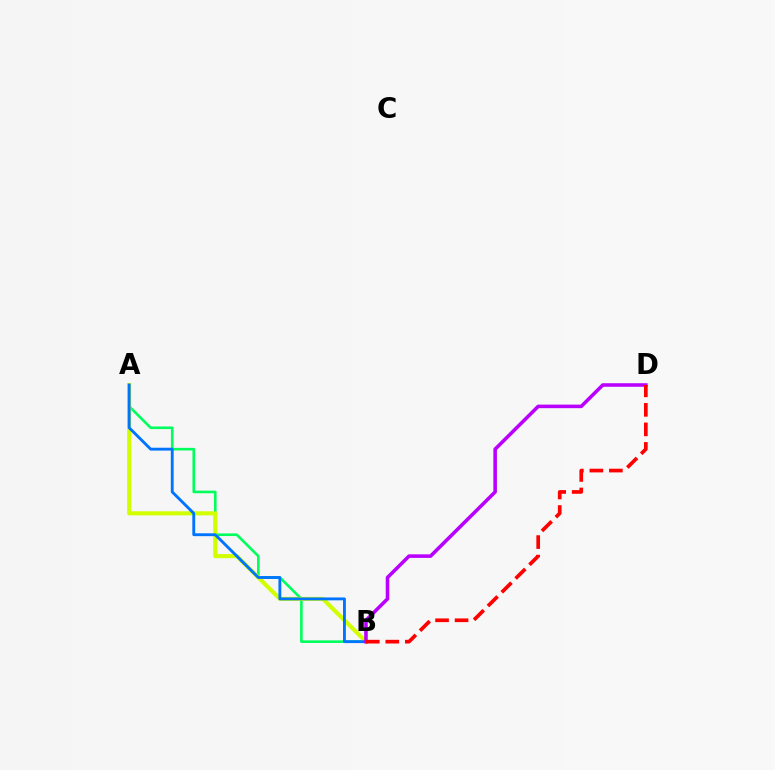{('A', 'B'): [{'color': '#00ff5c', 'line_style': 'solid', 'thickness': 1.88}, {'color': '#d1ff00', 'line_style': 'solid', 'thickness': 2.95}, {'color': '#0074ff', 'line_style': 'solid', 'thickness': 2.06}], ('B', 'D'): [{'color': '#b900ff', 'line_style': 'solid', 'thickness': 2.56}, {'color': '#ff0000', 'line_style': 'dashed', 'thickness': 2.65}]}